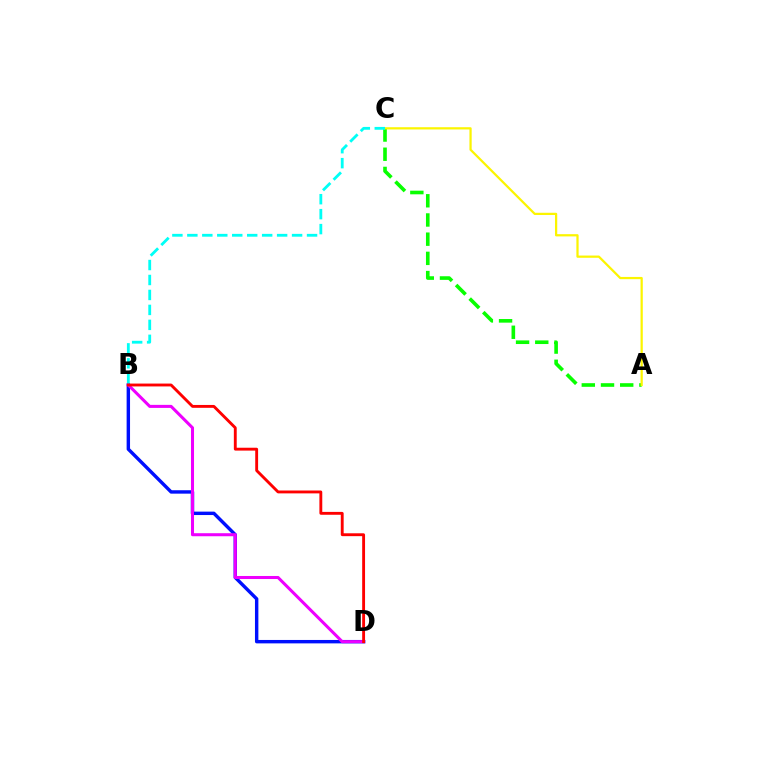{('B', 'D'): [{'color': '#0010ff', 'line_style': 'solid', 'thickness': 2.46}, {'color': '#ee00ff', 'line_style': 'solid', 'thickness': 2.19}, {'color': '#ff0000', 'line_style': 'solid', 'thickness': 2.07}], ('A', 'C'): [{'color': '#08ff00', 'line_style': 'dashed', 'thickness': 2.61}, {'color': '#fcf500', 'line_style': 'solid', 'thickness': 1.61}], ('B', 'C'): [{'color': '#00fff6', 'line_style': 'dashed', 'thickness': 2.03}]}